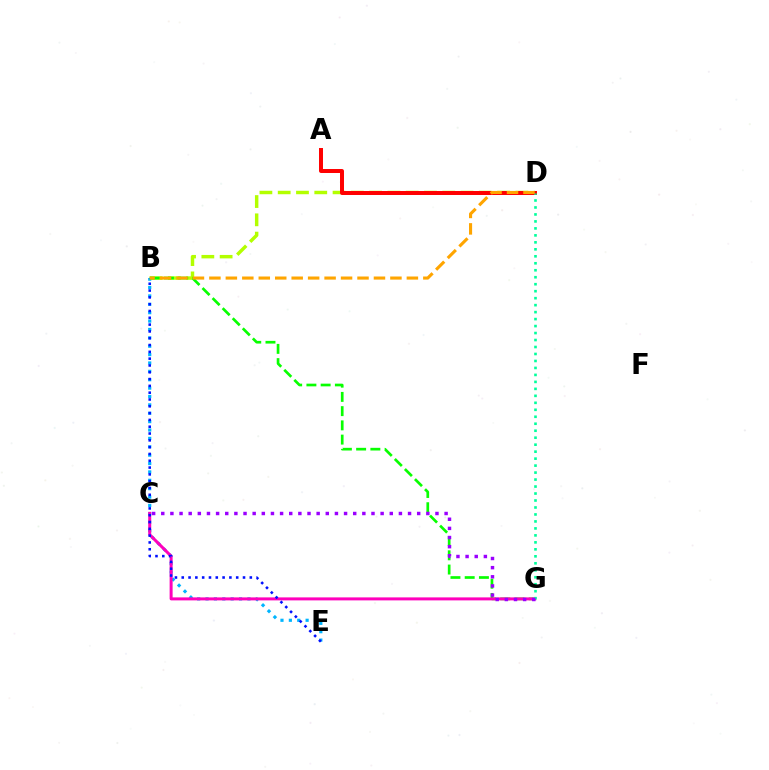{('B', 'D'): [{'color': '#b3ff00', 'line_style': 'dashed', 'thickness': 2.48}, {'color': '#ffa500', 'line_style': 'dashed', 'thickness': 2.24}], ('B', 'E'): [{'color': '#00b5ff', 'line_style': 'dotted', 'thickness': 2.28}, {'color': '#0010ff', 'line_style': 'dotted', 'thickness': 1.85}], ('B', 'G'): [{'color': '#08ff00', 'line_style': 'dashed', 'thickness': 1.93}], ('C', 'G'): [{'color': '#ff00bd', 'line_style': 'solid', 'thickness': 2.16}, {'color': '#9b00ff', 'line_style': 'dotted', 'thickness': 2.48}], ('A', 'D'): [{'color': '#ff0000', 'line_style': 'solid', 'thickness': 2.86}], ('D', 'G'): [{'color': '#00ff9d', 'line_style': 'dotted', 'thickness': 1.9}]}